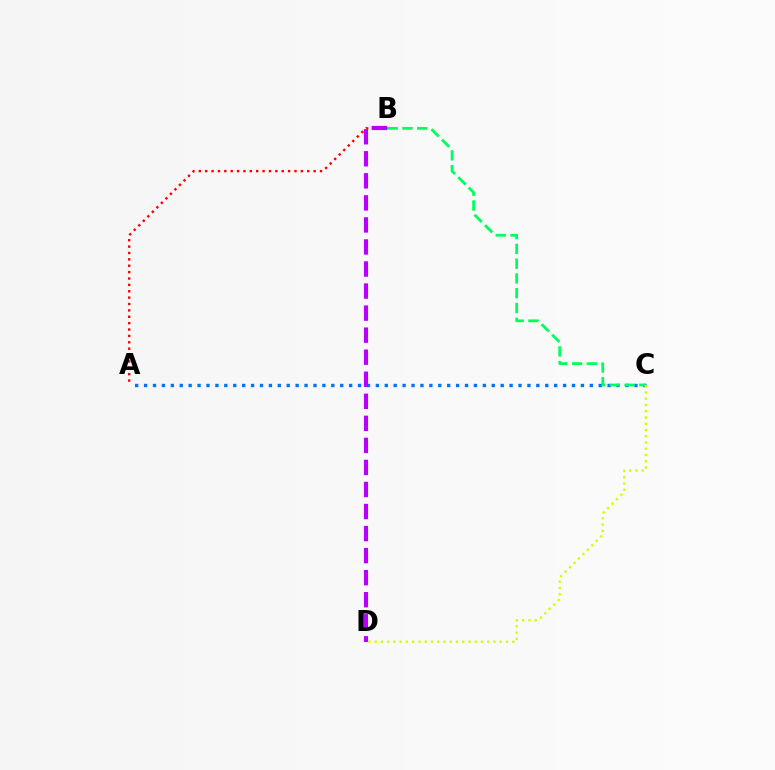{('A', 'C'): [{'color': '#0074ff', 'line_style': 'dotted', 'thickness': 2.42}], ('B', 'C'): [{'color': '#00ff5c', 'line_style': 'dashed', 'thickness': 2.01}], ('A', 'B'): [{'color': '#ff0000', 'line_style': 'dotted', 'thickness': 1.73}], ('B', 'D'): [{'color': '#b900ff', 'line_style': 'dashed', 'thickness': 2.99}], ('C', 'D'): [{'color': '#d1ff00', 'line_style': 'dotted', 'thickness': 1.7}]}